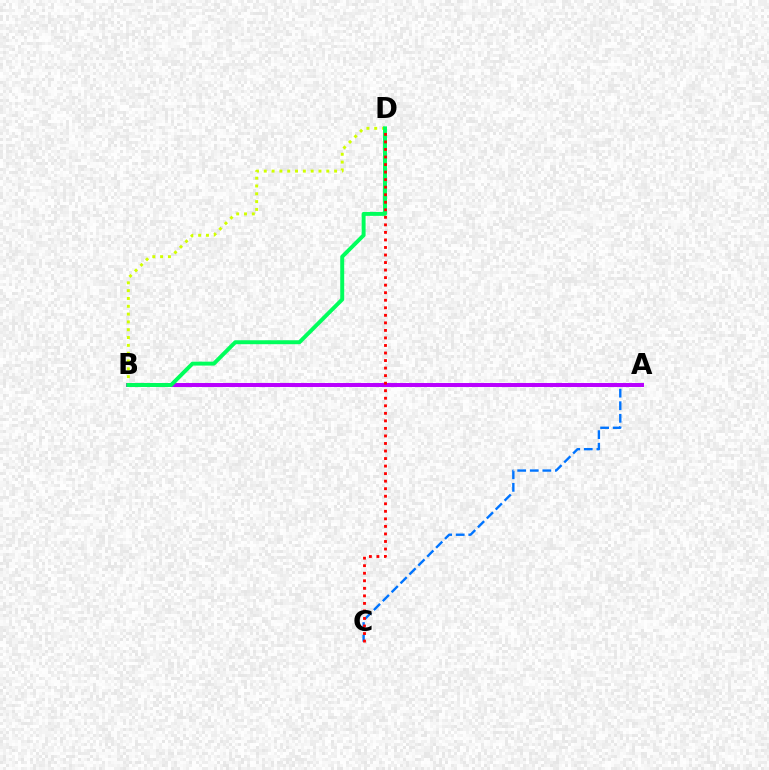{('A', 'C'): [{'color': '#0074ff', 'line_style': 'dashed', 'thickness': 1.71}], ('A', 'B'): [{'color': '#b900ff', 'line_style': 'solid', 'thickness': 2.86}], ('B', 'D'): [{'color': '#d1ff00', 'line_style': 'dotted', 'thickness': 2.12}, {'color': '#00ff5c', 'line_style': 'solid', 'thickness': 2.84}], ('C', 'D'): [{'color': '#ff0000', 'line_style': 'dotted', 'thickness': 2.05}]}